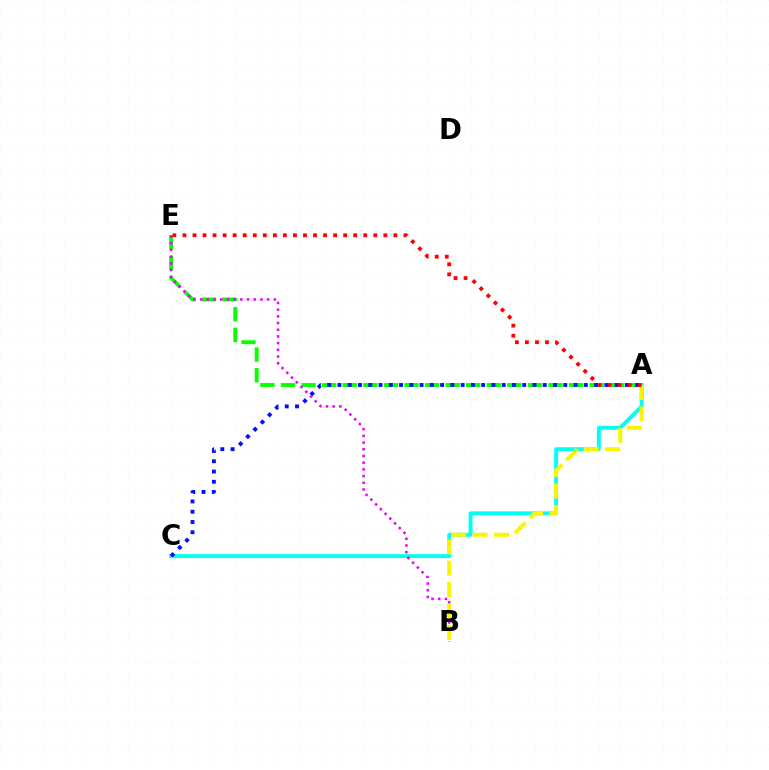{('A', 'E'): [{'color': '#08ff00', 'line_style': 'dashed', 'thickness': 2.8}, {'color': '#ff0000', 'line_style': 'dotted', 'thickness': 2.73}], ('A', 'C'): [{'color': '#00fff6', 'line_style': 'solid', 'thickness': 2.82}, {'color': '#0010ff', 'line_style': 'dotted', 'thickness': 2.79}], ('B', 'E'): [{'color': '#ee00ff', 'line_style': 'dotted', 'thickness': 1.82}], ('A', 'B'): [{'color': '#fcf500', 'line_style': 'dashed', 'thickness': 2.91}]}